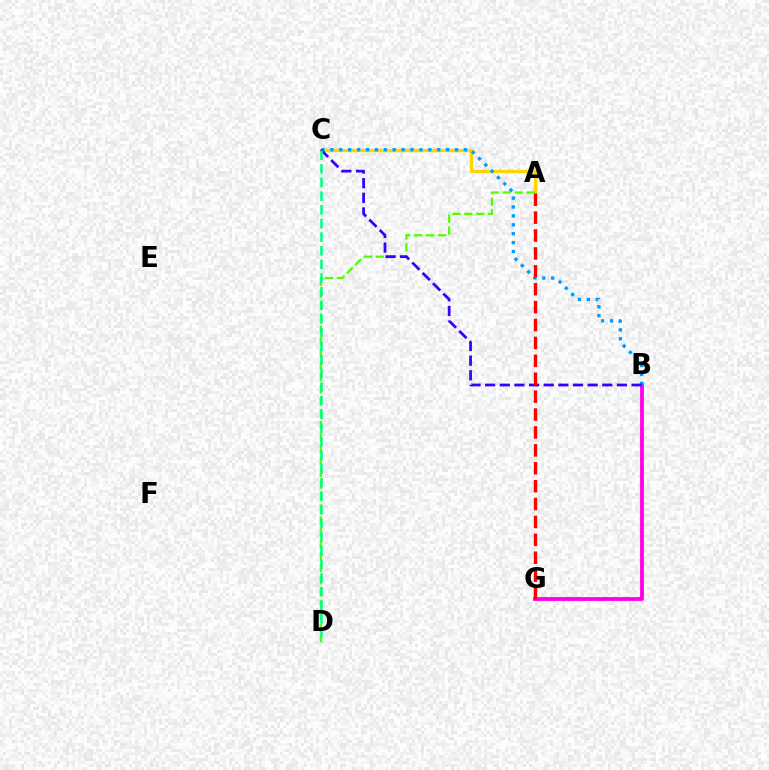{('B', 'G'): [{'color': '#ff00ed', 'line_style': 'solid', 'thickness': 2.76}], ('A', 'C'): [{'color': '#ffd500', 'line_style': 'solid', 'thickness': 2.35}], ('A', 'D'): [{'color': '#4fff00', 'line_style': 'dashed', 'thickness': 1.62}], ('B', 'C'): [{'color': '#009eff', 'line_style': 'dotted', 'thickness': 2.42}, {'color': '#3700ff', 'line_style': 'dashed', 'thickness': 1.99}], ('A', 'G'): [{'color': '#ff0000', 'line_style': 'dashed', 'thickness': 2.43}], ('C', 'D'): [{'color': '#00ff86', 'line_style': 'dashed', 'thickness': 1.85}]}